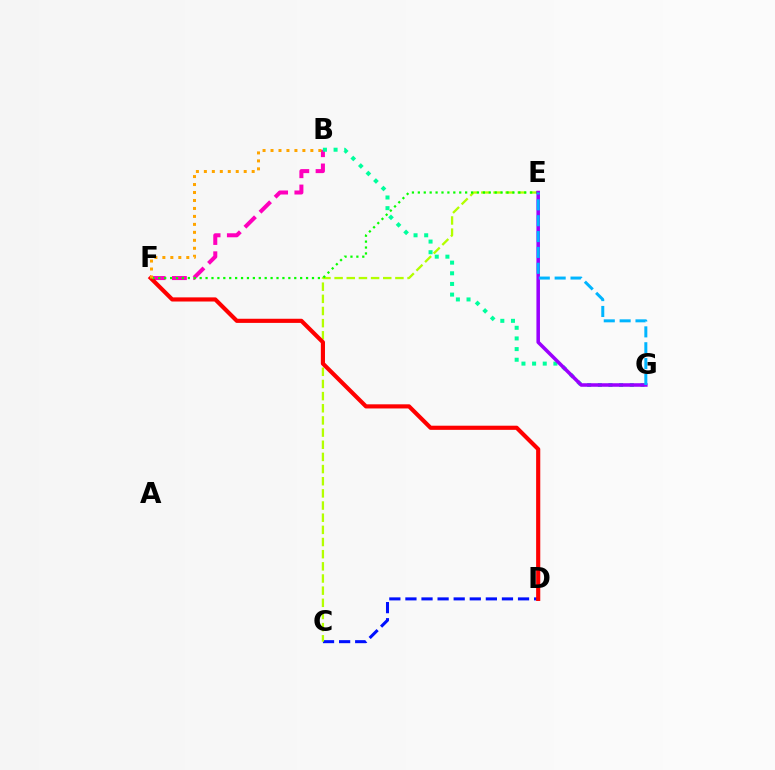{('C', 'D'): [{'color': '#0010ff', 'line_style': 'dashed', 'thickness': 2.19}], ('B', 'F'): [{'color': '#ff00bd', 'line_style': 'dashed', 'thickness': 2.89}, {'color': '#ffa500', 'line_style': 'dotted', 'thickness': 2.16}], ('B', 'G'): [{'color': '#00ff9d', 'line_style': 'dotted', 'thickness': 2.89}], ('C', 'E'): [{'color': '#b3ff00', 'line_style': 'dashed', 'thickness': 1.65}], ('D', 'F'): [{'color': '#ff0000', 'line_style': 'solid', 'thickness': 2.98}], ('E', 'F'): [{'color': '#08ff00', 'line_style': 'dotted', 'thickness': 1.61}], ('E', 'G'): [{'color': '#9b00ff', 'line_style': 'solid', 'thickness': 2.55}, {'color': '#00b5ff', 'line_style': 'dashed', 'thickness': 2.16}]}